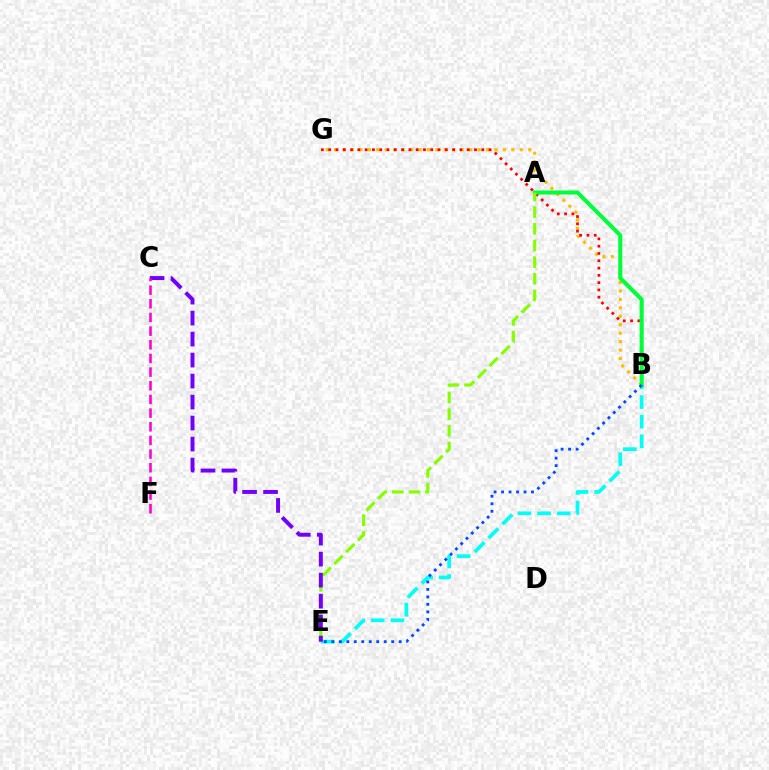{('B', 'G'): [{'color': '#ffbd00', 'line_style': 'dotted', 'thickness': 2.29}, {'color': '#ff0000', 'line_style': 'dotted', 'thickness': 1.98}], ('B', 'E'): [{'color': '#00fff6', 'line_style': 'dashed', 'thickness': 2.67}, {'color': '#004bff', 'line_style': 'dotted', 'thickness': 2.03}], ('A', 'B'): [{'color': '#00ff39', 'line_style': 'solid', 'thickness': 2.91}], ('A', 'E'): [{'color': '#84ff00', 'line_style': 'dashed', 'thickness': 2.26}], ('C', 'E'): [{'color': '#7200ff', 'line_style': 'dashed', 'thickness': 2.85}], ('C', 'F'): [{'color': '#ff00cf', 'line_style': 'dashed', 'thickness': 1.86}]}